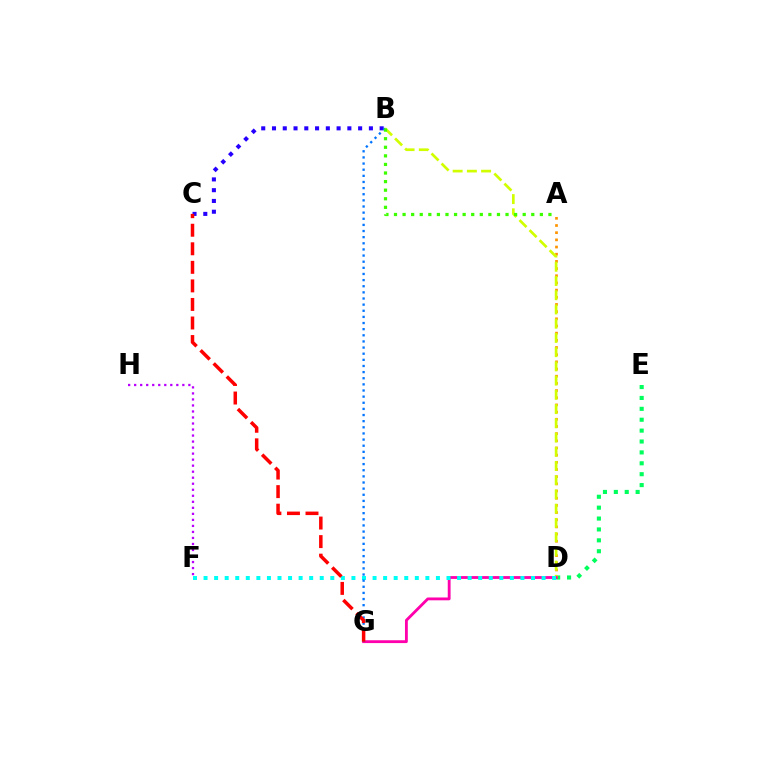{('D', 'E'): [{'color': '#00ff5c', 'line_style': 'dotted', 'thickness': 2.96}], ('B', 'C'): [{'color': '#2500ff', 'line_style': 'dotted', 'thickness': 2.93}], ('A', 'D'): [{'color': '#ff9400', 'line_style': 'dotted', 'thickness': 1.95}], ('B', 'D'): [{'color': '#d1ff00', 'line_style': 'dashed', 'thickness': 1.93}], ('D', 'G'): [{'color': '#ff00ac', 'line_style': 'solid', 'thickness': 2.04}], ('D', 'F'): [{'color': '#00fff6', 'line_style': 'dotted', 'thickness': 2.87}], ('B', 'G'): [{'color': '#0074ff', 'line_style': 'dotted', 'thickness': 1.67}], ('C', 'G'): [{'color': '#ff0000', 'line_style': 'dashed', 'thickness': 2.52}], ('F', 'H'): [{'color': '#b900ff', 'line_style': 'dotted', 'thickness': 1.64}], ('A', 'B'): [{'color': '#3dff00', 'line_style': 'dotted', 'thickness': 2.33}]}